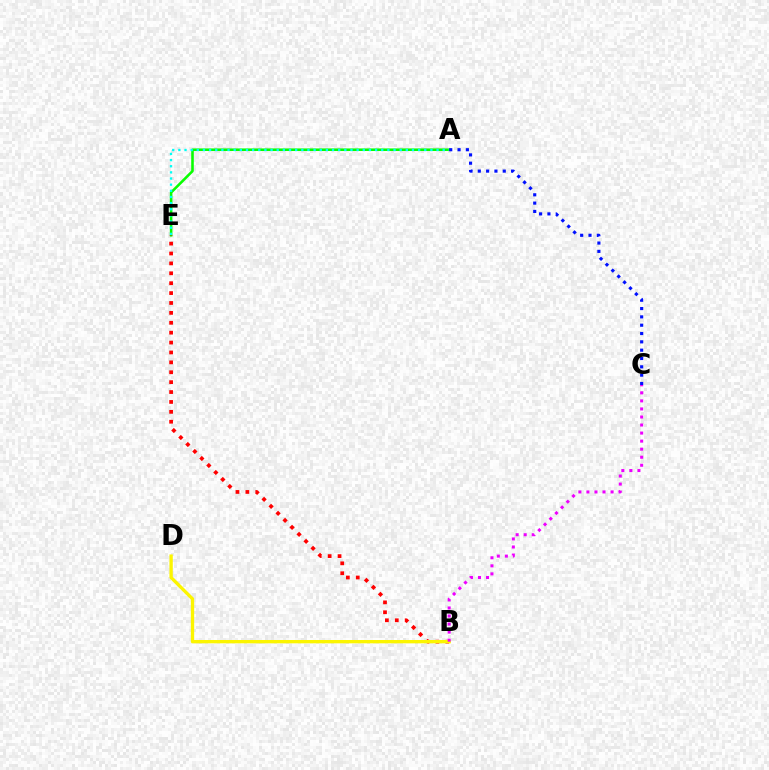{('A', 'E'): [{'color': '#08ff00', 'line_style': 'solid', 'thickness': 1.85}, {'color': '#00fff6', 'line_style': 'dotted', 'thickness': 1.67}], ('B', 'E'): [{'color': '#ff0000', 'line_style': 'dotted', 'thickness': 2.69}], ('B', 'D'): [{'color': '#fcf500', 'line_style': 'solid', 'thickness': 2.4}], ('B', 'C'): [{'color': '#ee00ff', 'line_style': 'dotted', 'thickness': 2.19}], ('A', 'C'): [{'color': '#0010ff', 'line_style': 'dotted', 'thickness': 2.26}]}